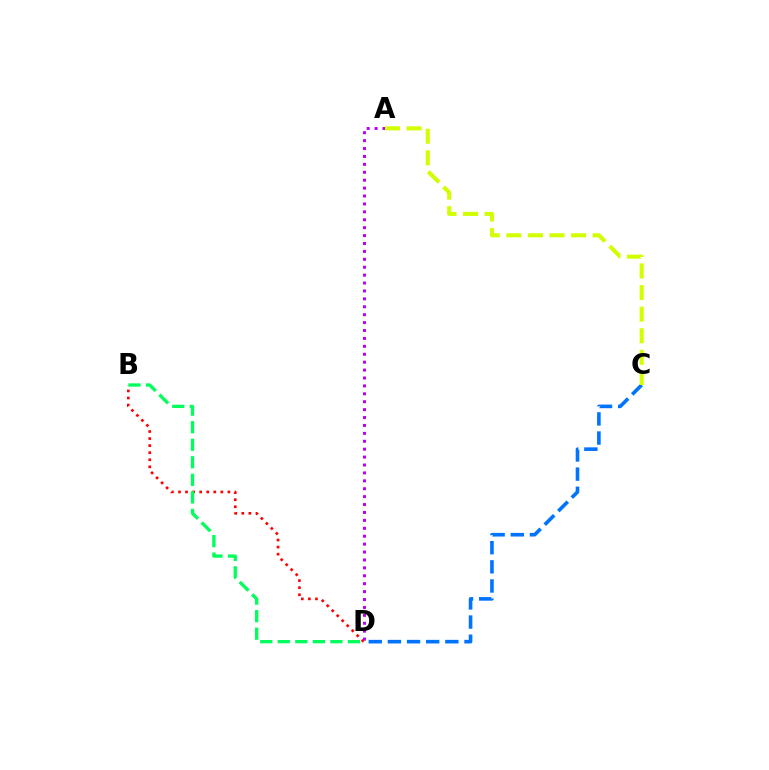{('C', 'D'): [{'color': '#0074ff', 'line_style': 'dashed', 'thickness': 2.6}], ('A', 'D'): [{'color': '#b900ff', 'line_style': 'dotted', 'thickness': 2.15}], ('B', 'D'): [{'color': '#ff0000', 'line_style': 'dotted', 'thickness': 1.92}, {'color': '#00ff5c', 'line_style': 'dashed', 'thickness': 2.38}], ('A', 'C'): [{'color': '#d1ff00', 'line_style': 'dashed', 'thickness': 2.93}]}